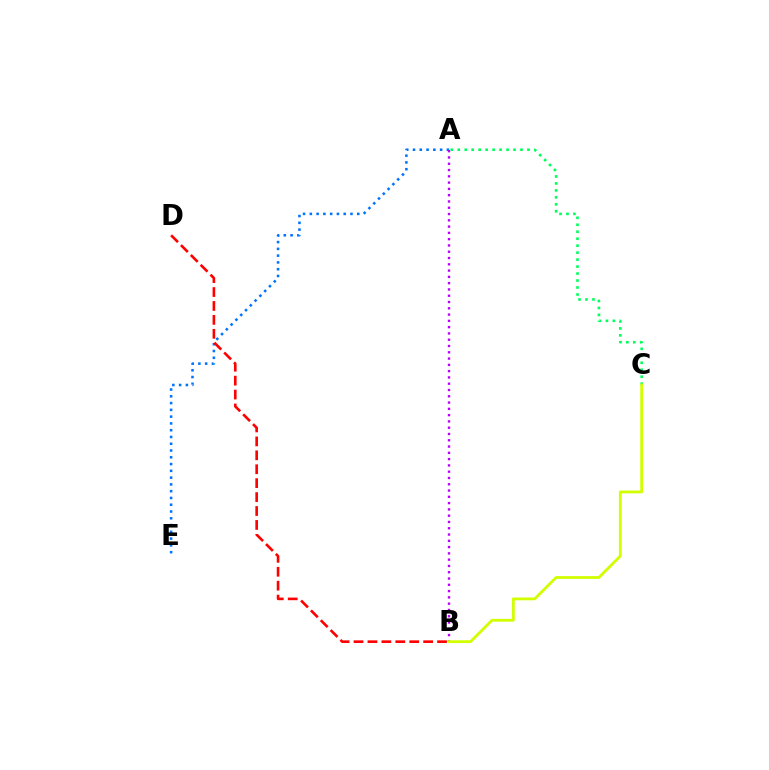{('A', 'E'): [{'color': '#0074ff', 'line_style': 'dotted', 'thickness': 1.84}], ('B', 'D'): [{'color': '#ff0000', 'line_style': 'dashed', 'thickness': 1.89}], ('A', 'B'): [{'color': '#b900ff', 'line_style': 'dotted', 'thickness': 1.71}], ('A', 'C'): [{'color': '#00ff5c', 'line_style': 'dotted', 'thickness': 1.89}], ('B', 'C'): [{'color': '#d1ff00', 'line_style': 'solid', 'thickness': 2.02}]}